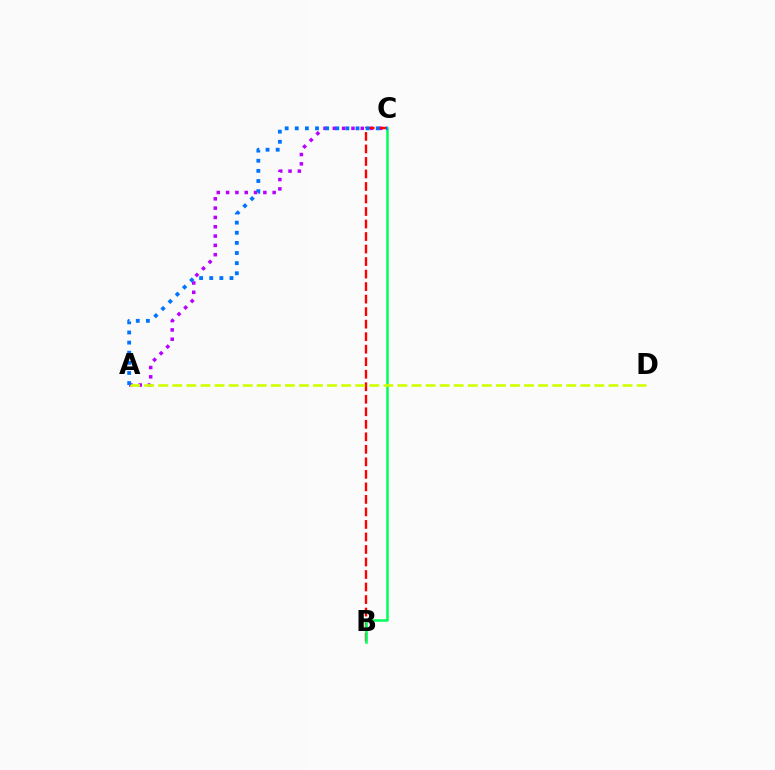{('A', 'C'): [{'color': '#b900ff', 'line_style': 'dotted', 'thickness': 2.53}, {'color': '#0074ff', 'line_style': 'dotted', 'thickness': 2.75}], ('B', 'C'): [{'color': '#ff0000', 'line_style': 'dashed', 'thickness': 1.7}, {'color': '#00ff5c', 'line_style': 'solid', 'thickness': 1.81}], ('A', 'D'): [{'color': '#d1ff00', 'line_style': 'dashed', 'thickness': 1.91}]}